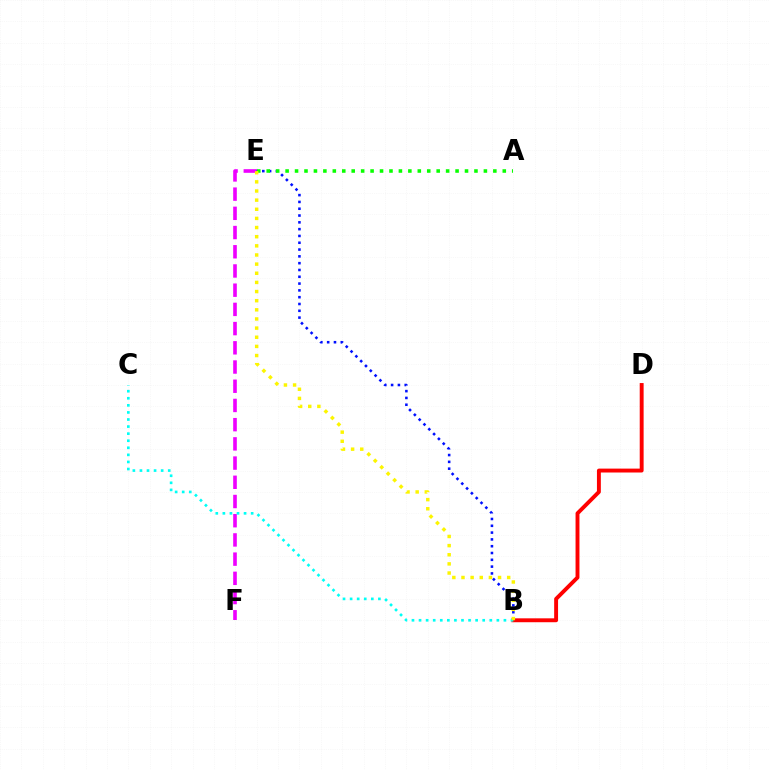{('E', 'F'): [{'color': '#ee00ff', 'line_style': 'dashed', 'thickness': 2.61}], ('B', 'D'): [{'color': '#ff0000', 'line_style': 'solid', 'thickness': 2.81}], ('B', 'E'): [{'color': '#0010ff', 'line_style': 'dotted', 'thickness': 1.85}, {'color': '#fcf500', 'line_style': 'dotted', 'thickness': 2.48}], ('A', 'E'): [{'color': '#08ff00', 'line_style': 'dotted', 'thickness': 2.57}], ('B', 'C'): [{'color': '#00fff6', 'line_style': 'dotted', 'thickness': 1.92}]}